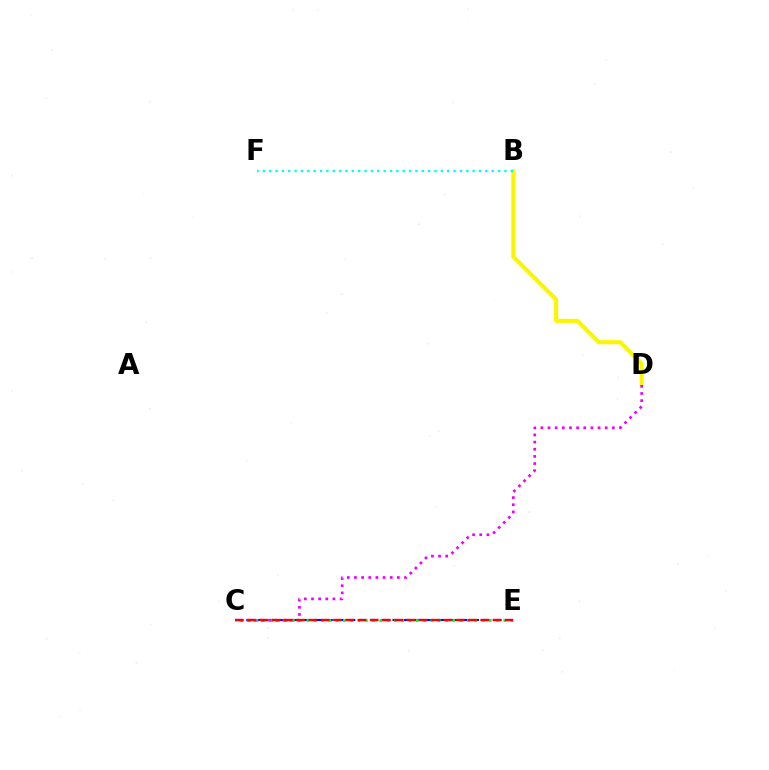{('B', 'D'): [{'color': '#fcf500', 'line_style': 'solid', 'thickness': 2.94}], ('C', 'E'): [{'color': '#0010ff', 'line_style': 'dashed', 'thickness': 1.53}, {'color': '#08ff00', 'line_style': 'dotted', 'thickness': 1.98}, {'color': '#ff0000', 'line_style': 'dashed', 'thickness': 1.67}], ('B', 'F'): [{'color': '#00fff6', 'line_style': 'dotted', 'thickness': 1.73}], ('C', 'D'): [{'color': '#ee00ff', 'line_style': 'dotted', 'thickness': 1.94}]}